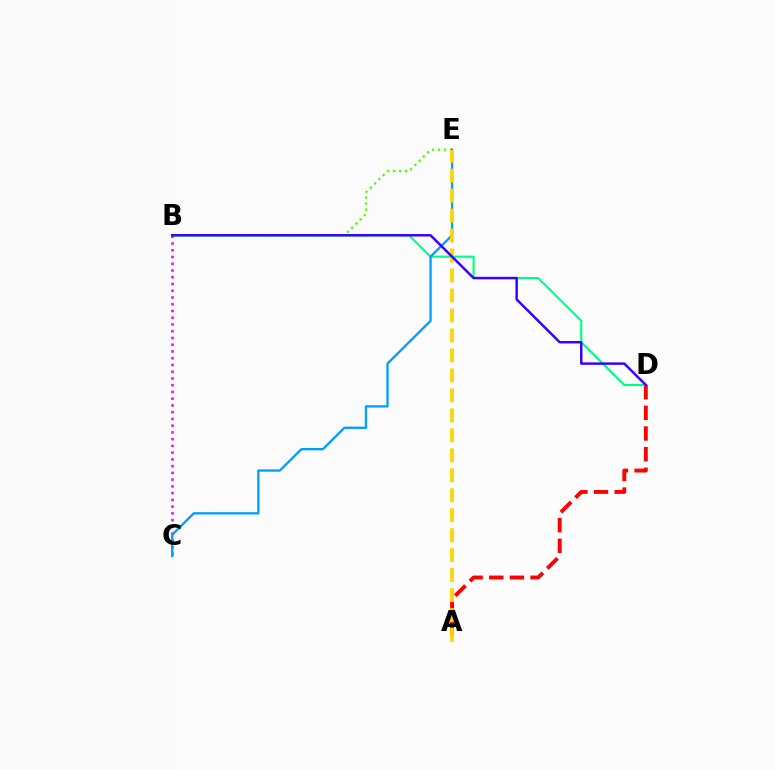{('B', 'C'): [{'color': '#ff00ed', 'line_style': 'dotted', 'thickness': 1.83}], ('A', 'D'): [{'color': '#ff0000', 'line_style': 'dashed', 'thickness': 2.8}], ('B', 'E'): [{'color': '#4fff00', 'line_style': 'dotted', 'thickness': 1.63}], ('B', 'D'): [{'color': '#00ff86', 'line_style': 'solid', 'thickness': 1.55}, {'color': '#3700ff', 'line_style': 'solid', 'thickness': 1.77}], ('C', 'E'): [{'color': '#009eff', 'line_style': 'solid', 'thickness': 1.67}], ('A', 'E'): [{'color': '#ffd500', 'line_style': 'dashed', 'thickness': 2.71}]}